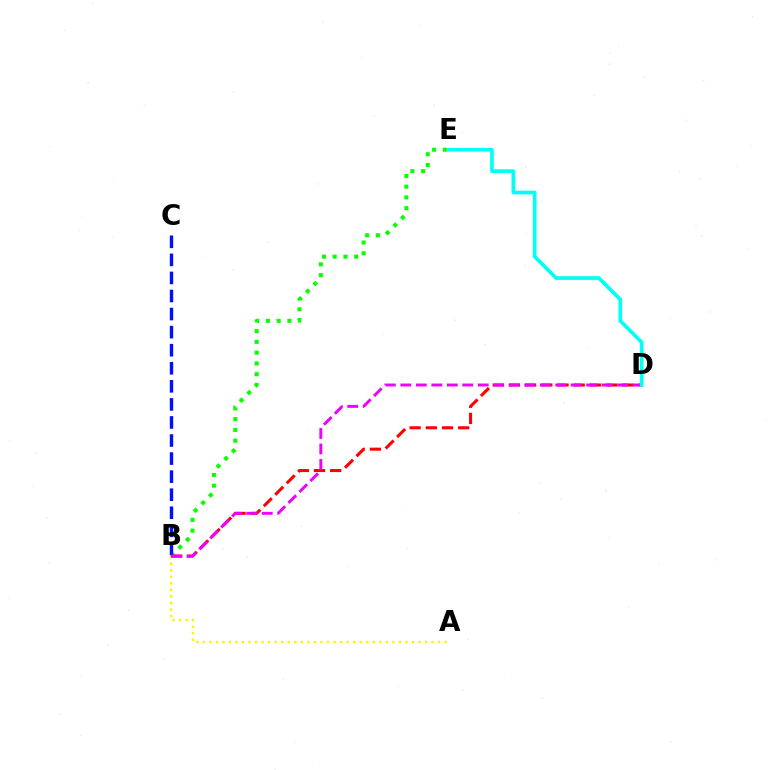{('A', 'B'): [{'color': '#fcf500', 'line_style': 'dotted', 'thickness': 1.78}], ('B', 'E'): [{'color': '#08ff00', 'line_style': 'dotted', 'thickness': 2.93}], ('B', 'D'): [{'color': '#ff0000', 'line_style': 'dashed', 'thickness': 2.2}, {'color': '#ee00ff', 'line_style': 'dashed', 'thickness': 2.1}], ('B', 'C'): [{'color': '#0010ff', 'line_style': 'dashed', 'thickness': 2.45}], ('D', 'E'): [{'color': '#00fff6', 'line_style': 'solid', 'thickness': 2.65}]}